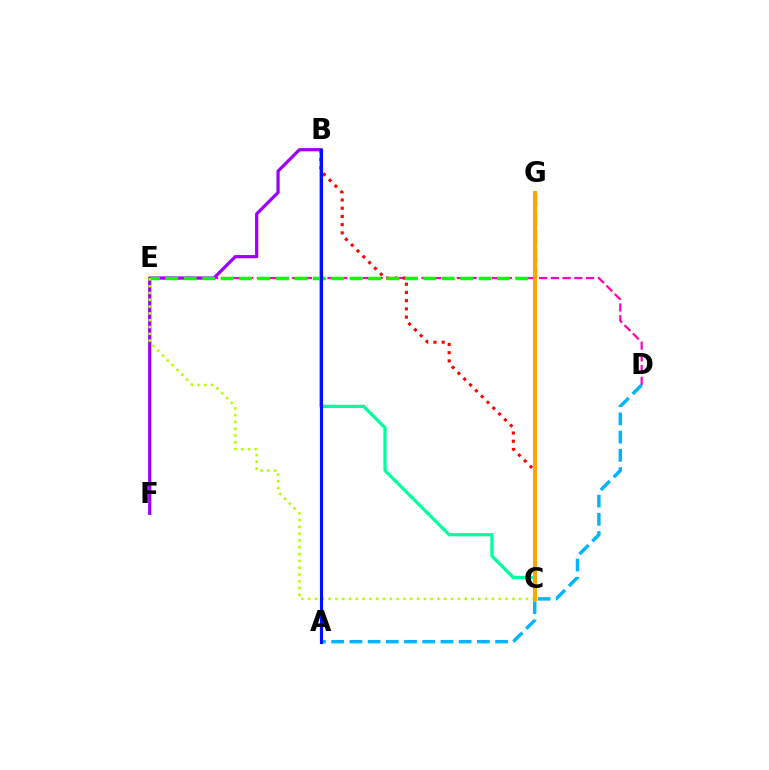{('B', 'C'): [{'color': '#00ff9d', 'line_style': 'solid', 'thickness': 2.34}, {'color': '#ff0000', 'line_style': 'dotted', 'thickness': 2.23}], ('D', 'E'): [{'color': '#ff00bd', 'line_style': 'dashed', 'thickness': 1.6}], ('B', 'F'): [{'color': '#9b00ff', 'line_style': 'solid', 'thickness': 2.32}], ('E', 'G'): [{'color': '#08ff00', 'line_style': 'dashed', 'thickness': 2.5}], ('C', 'E'): [{'color': '#b3ff00', 'line_style': 'dotted', 'thickness': 1.85}], ('A', 'D'): [{'color': '#00b5ff', 'line_style': 'dashed', 'thickness': 2.47}], ('C', 'G'): [{'color': '#ffa500', 'line_style': 'solid', 'thickness': 2.88}], ('A', 'B'): [{'color': '#0010ff', 'line_style': 'solid', 'thickness': 2.26}]}